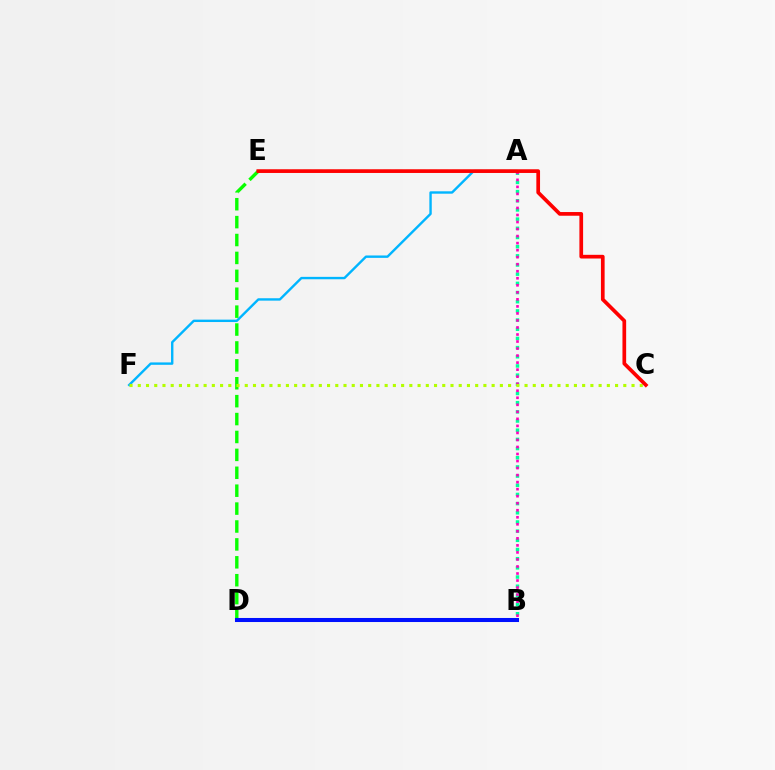{('A', 'F'): [{'color': '#00b5ff', 'line_style': 'solid', 'thickness': 1.73}], ('B', 'D'): [{'color': '#9b00ff', 'line_style': 'solid', 'thickness': 2.65}, {'color': '#0010ff', 'line_style': 'solid', 'thickness': 2.91}], ('A', 'B'): [{'color': '#00ff9d', 'line_style': 'dotted', 'thickness': 2.49}, {'color': '#ff00bd', 'line_style': 'dotted', 'thickness': 1.91}], ('D', 'E'): [{'color': '#08ff00', 'line_style': 'dashed', 'thickness': 2.43}], ('C', 'F'): [{'color': '#b3ff00', 'line_style': 'dotted', 'thickness': 2.24}], ('A', 'E'): [{'color': '#ffa500', 'line_style': 'dashed', 'thickness': 1.55}], ('C', 'E'): [{'color': '#ff0000', 'line_style': 'solid', 'thickness': 2.66}]}